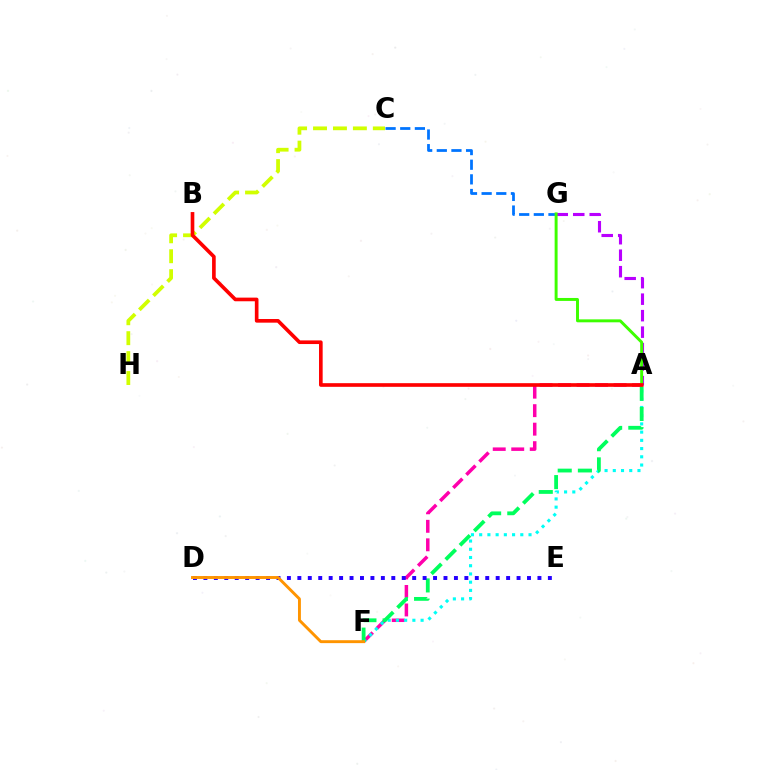{('C', 'G'): [{'color': '#0074ff', 'line_style': 'dashed', 'thickness': 1.99}], ('A', 'F'): [{'color': '#ff00ac', 'line_style': 'dashed', 'thickness': 2.51}, {'color': '#00fff6', 'line_style': 'dotted', 'thickness': 2.23}, {'color': '#00ff5c', 'line_style': 'dashed', 'thickness': 2.74}], ('C', 'H'): [{'color': '#d1ff00', 'line_style': 'dashed', 'thickness': 2.71}], ('A', 'G'): [{'color': '#b900ff', 'line_style': 'dashed', 'thickness': 2.24}, {'color': '#3dff00', 'line_style': 'solid', 'thickness': 2.12}], ('A', 'B'): [{'color': '#ff0000', 'line_style': 'solid', 'thickness': 2.63}], ('D', 'E'): [{'color': '#2500ff', 'line_style': 'dotted', 'thickness': 2.84}], ('D', 'F'): [{'color': '#ff9400', 'line_style': 'solid', 'thickness': 2.1}]}